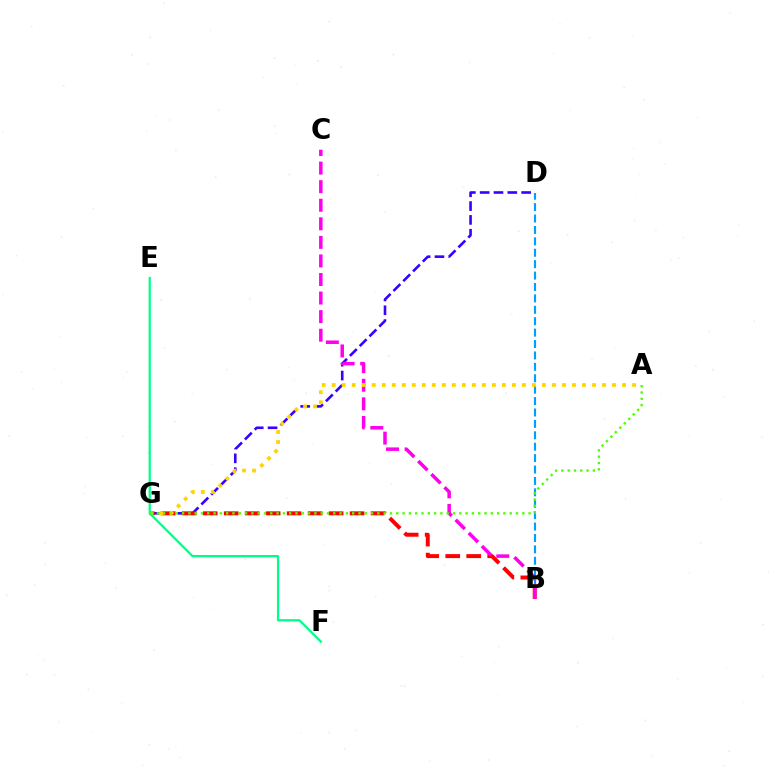{('D', 'G'): [{'color': '#3700ff', 'line_style': 'dashed', 'thickness': 1.88}], ('B', 'D'): [{'color': '#009eff', 'line_style': 'dashed', 'thickness': 1.55}], ('B', 'G'): [{'color': '#ff0000', 'line_style': 'dashed', 'thickness': 2.85}], ('B', 'C'): [{'color': '#ff00ed', 'line_style': 'dashed', 'thickness': 2.52}], ('A', 'G'): [{'color': '#ffd500', 'line_style': 'dotted', 'thickness': 2.72}, {'color': '#4fff00', 'line_style': 'dotted', 'thickness': 1.71}], ('E', 'F'): [{'color': '#00ff86', 'line_style': 'solid', 'thickness': 1.62}]}